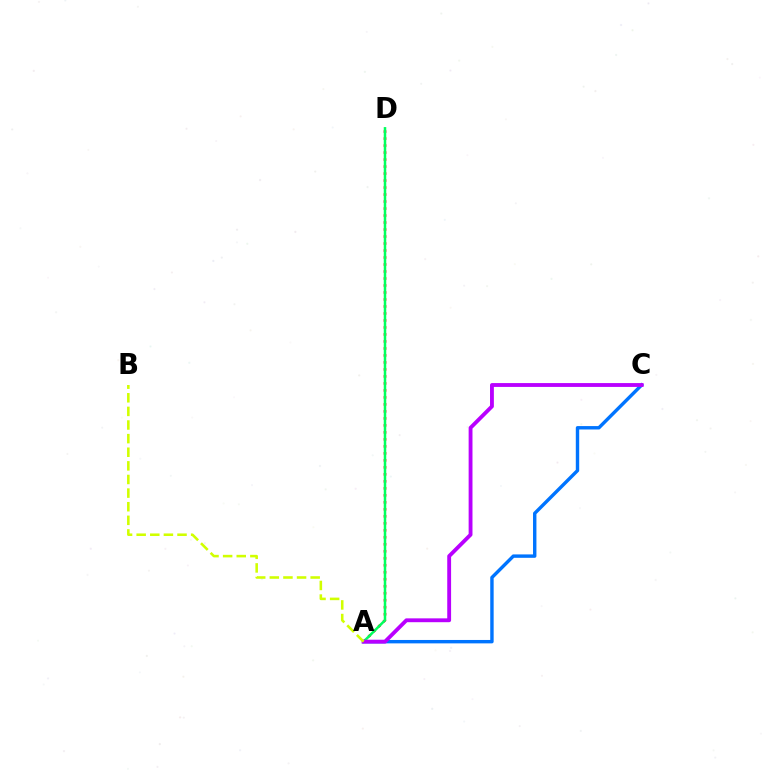{('A', 'C'): [{'color': '#0074ff', 'line_style': 'solid', 'thickness': 2.45}, {'color': '#b900ff', 'line_style': 'solid', 'thickness': 2.77}], ('A', 'D'): [{'color': '#ff0000', 'line_style': 'dotted', 'thickness': 1.9}, {'color': '#00ff5c', 'line_style': 'solid', 'thickness': 1.8}], ('A', 'B'): [{'color': '#d1ff00', 'line_style': 'dashed', 'thickness': 1.85}]}